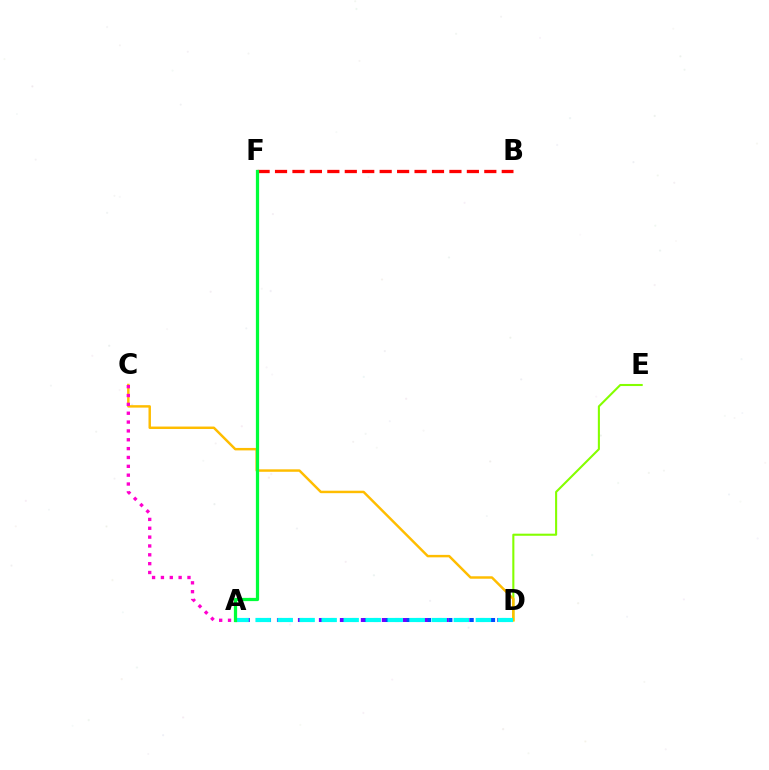{('A', 'D'): [{'color': '#004bff', 'line_style': 'dotted', 'thickness': 2.9}, {'color': '#7200ff', 'line_style': 'dotted', 'thickness': 2.85}, {'color': '#00fff6', 'line_style': 'dashed', 'thickness': 2.99}], ('D', 'E'): [{'color': '#84ff00', 'line_style': 'solid', 'thickness': 1.51}], ('C', 'D'): [{'color': '#ffbd00', 'line_style': 'solid', 'thickness': 1.77}], ('A', 'C'): [{'color': '#ff00cf', 'line_style': 'dotted', 'thickness': 2.4}], ('B', 'F'): [{'color': '#ff0000', 'line_style': 'dashed', 'thickness': 2.37}], ('A', 'F'): [{'color': '#00ff39', 'line_style': 'solid', 'thickness': 2.33}]}